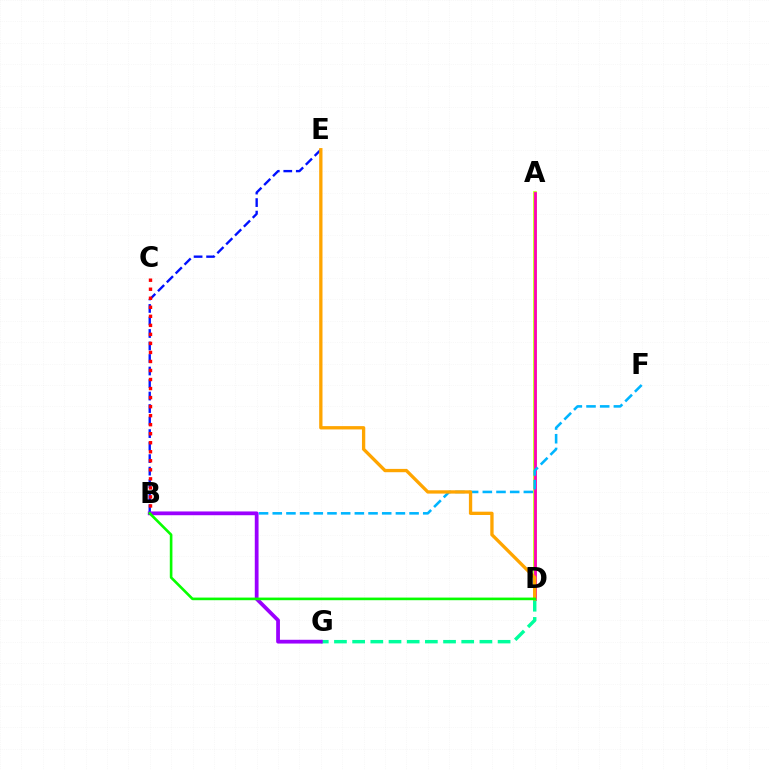{('A', 'D'): [{'color': '#b3ff00', 'line_style': 'solid', 'thickness': 2.62}, {'color': '#ff00bd', 'line_style': 'solid', 'thickness': 2.01}], ('B', 'E'): [{'color': '#0010ff', 'line_style': 'dashed', 'thickness': 1.7}], ('D', 'G'): [{'color': '#00ff9d', 'line_style': 'dashed', 'thickness': 2.47}], ('B', 'F'): [{'color': '#00b5ff', 'line_style': 'dashed', 'thickness': 1.86}], ('B', 'G'): [{'color': '#9b00ff', 'line_style': 'solid', 'thickness': 2.71}], ('B', 'C'): [{'color': '#ff0000', 'line_style': 'dotted', 'thickness': 2.45}], ('D', 'E'): [{'color': '#ffa500', 'line_style': 'solid', 'thickness': 2.38}], ('B', 'D'): [{'color': '#08ff00', 'line_style': 'solid', 'thickness': 1.89}]}